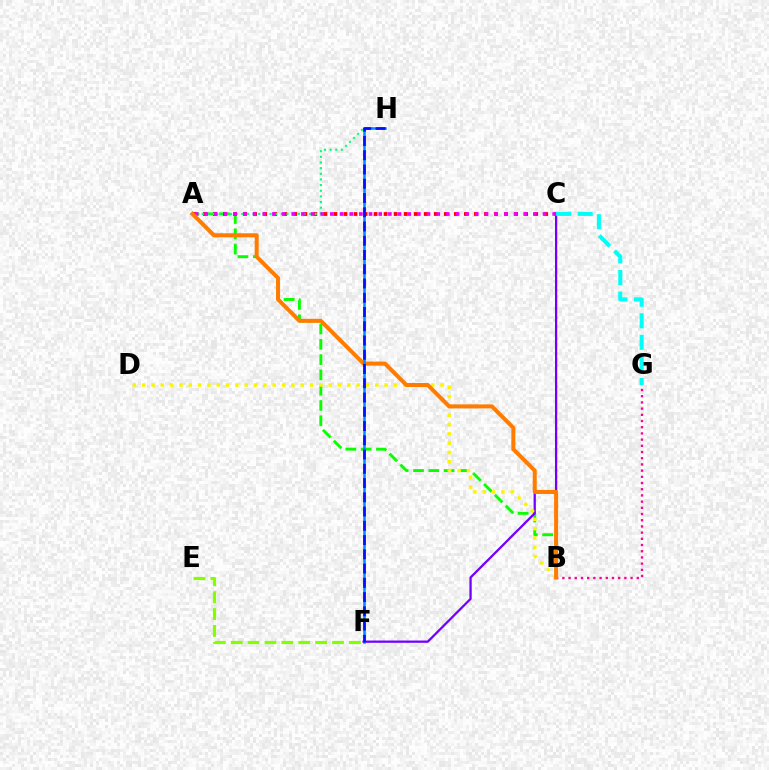{('A', 'B'): [{'color': '#08ff00', 'line_style': 'dashed', 'thickness': 2.08}, {'color': '#ff7c00', 'line_style': 'solid', 'thickness': 2.9}], ('A', 'C'): [{'color': '#ff0000', 'line_style': 'dotted', 'thickness': 2.73}, {'color': '#ee00ff', 'line_style': 'dotted', 'thickness': 2.63}], ('E', 'F'): [{'color': '#84ff00', 'line_style': 'dashed', 'thickness': 2.29}], ('C', 'F'): [{'color': '#7200ff', 'line_style': 'solid', 'thickness': 1.63}], ('C', 'G'): [{'color': '#00fff6', 'line_style': 'dashed', 'thickness': 2.93}], ('A', 'H'): [{'color': '#00ff74', 'line_style': 'dotted', 'thickness': 1.53}], ('B', 'D'): [{'color': '#fcf500', 'line_style': 'dotted', 'thickness': 2.53}], ('B', 'G'): [{'color': '#ff0094', 'line_style': 'dotted', 'thickness': 1.68}], ('F', 'H'): [{'color': '#008cff', 'line_style': 'solid', 'thickness': 1.84}, {'color': '#0010ff', 'line_style': 'dashed', 'thickness': 1.94}]}